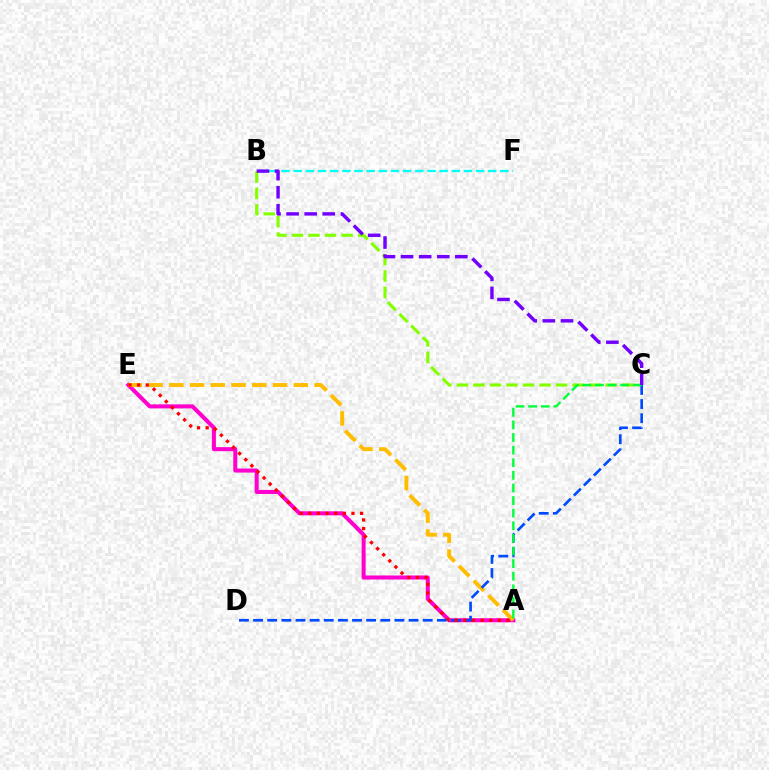{('A', 'E'): [{'color': '#ff00cf', 'line_style': 'solid', 'thickness': 2.91}, {'color': '#ffbd00', 'line_style': 'dashed', 'thickness': 2.82}, {'color': '#ff0000', 'line_style': 'dotted', 'thickness': 2.34}], ('B', 'C'): [{'color': '#84ff00', 'line_style': 'dashed', 'thickness': 2.25}, {'color': '#7200ff', 'line_style': 'dashed', 'thickness': 2.46}], ('B', 'F'): [{'color': '#00fff6', 'line_style': 'dashed', 'thickness': 1.65}], ('C', 'D'): [{'color': '#004bff', 'line_style': 'dashed', 'thickness': 1.92}], ('A', 'C'): [{'color': '#00ff39', 'line_style': 'dashed', 'thickness': 1.71}]}